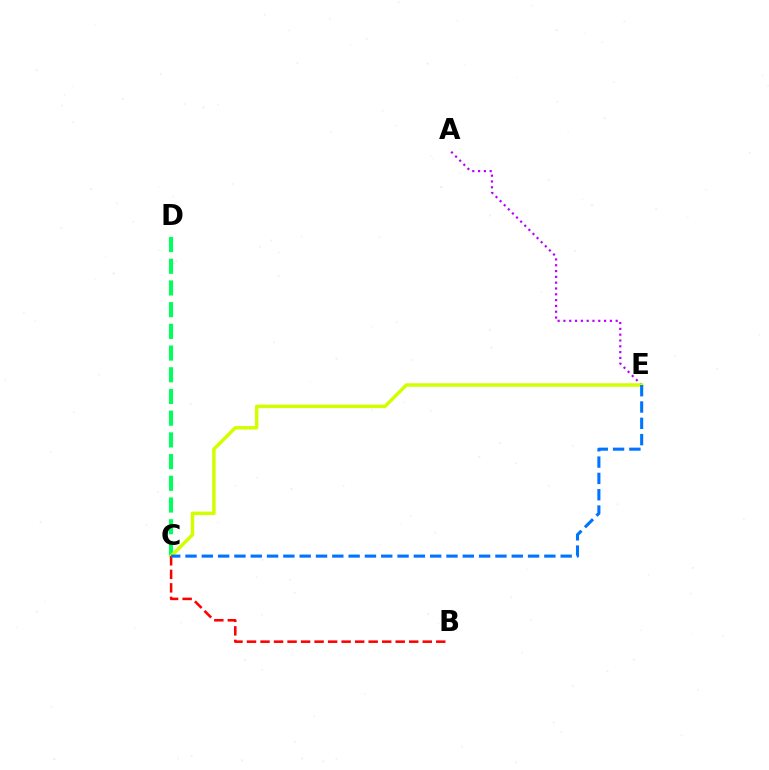{('C', 'D'): [{'color': '#00ff5c', 'line_style': 'dashed', 'thickness': 2.95}], ('A', 'E'): [{'color': '#b900ff', 'line_style': 'dotted', 'thickness': 1.58}], ('C', 'E'): [{'color': '#d1ff00', 'line_style': 'solid', 'thickness': 2.5}, {'color': '#0074ff', 'line_style': 'dashed', 'thickness': 2.22}], ('B', 'C'): [{'color': '#ff0000', 'line_style': 'dashed', 'thickness': 1.84}]}